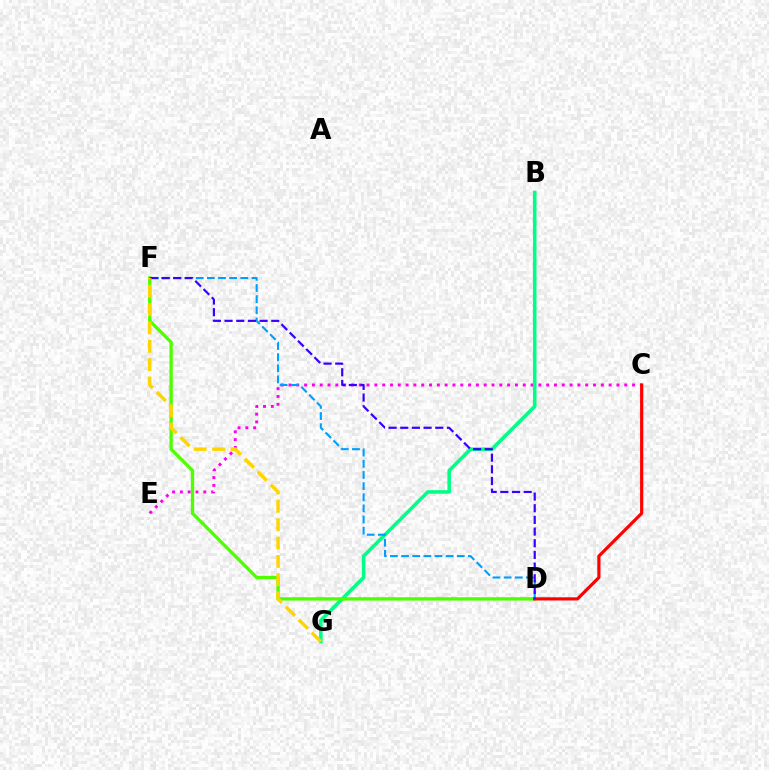{('C', 'E'): [{'color': '#ff00ed', 'line_style': 'dotted', 'thickness': 2.12}], ('B', 'G'): [{'color': '#00ff86', 'line_style': 'solid', 'thickness': 2.56}], ('D', 'F'): [{'color': '#4fff00', 'line_style': 'solid', 'thickness': 2.41}, {'color': '#009eff', 'line_style': 'dashed', 'thickness': 1.51}, {'color': '#3700ff', 'line_style': 'dashed', 'thickness': 1.59}], ('C', 'D'): [{'color': '#ff0000', 'line_style': 'solid', 'thickness': 2.29}], ('F', 'G'): [{'color': '#ffd500', 'line_style': 'dashed', 'thickness': 2.49}]}